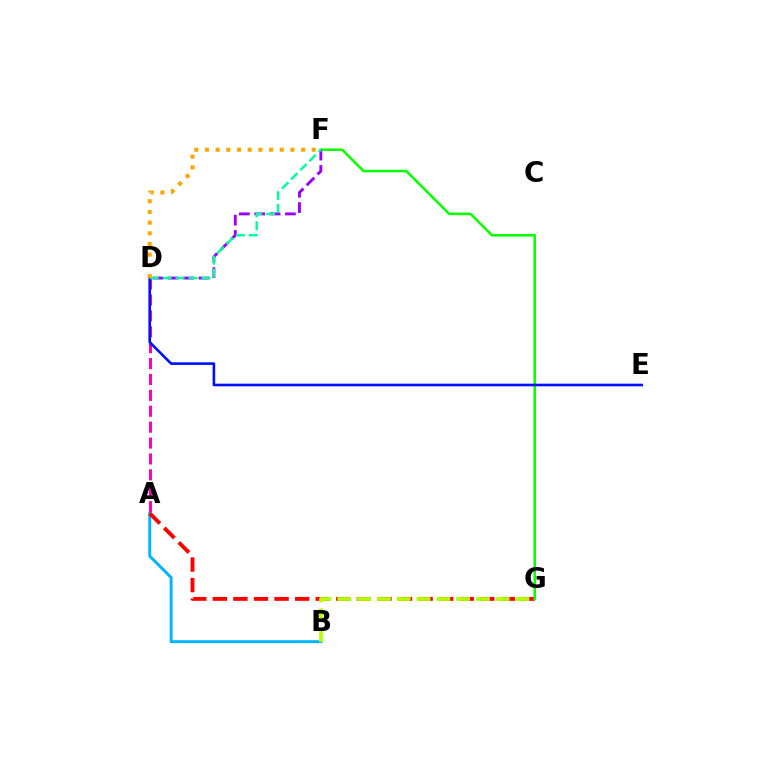{('A', 'B'): [{'color': '#00b5ff', 'line_style': 'solid', 'thickness': 2.11}], ('A', 'G'): [{'color': '#ff0000', 'line_style': 'dashed', 'thickness': 2.8}], ('F', 'G'): [{'color': '#08ff00', 'line_style': 'solid', 'thickness': 1.84}], ('A', 'D'): [{'color': '#ff00bd', 'line_style': 'dashed', 'thickness': 2.16}], ('D', 'E'): [{'color': '#0010ff', 'line_style': 'solid', 'thickness': 1.89}], ('B', 'G'): [{'color': '#b3ff00', 'line_style': 'dashed', 'thickness': 2.69}], ('D', 'F'): [{'color': '#9b00ff', 'line_style': 'dashed', 'thickness': 2.08}, {'color': '#00ff9d', 'line_style': 'dashed', 'thickness': 1.76}, {'color': '#ffa500', 'line_style': 'dotted', 'thickness': 2.9}]}